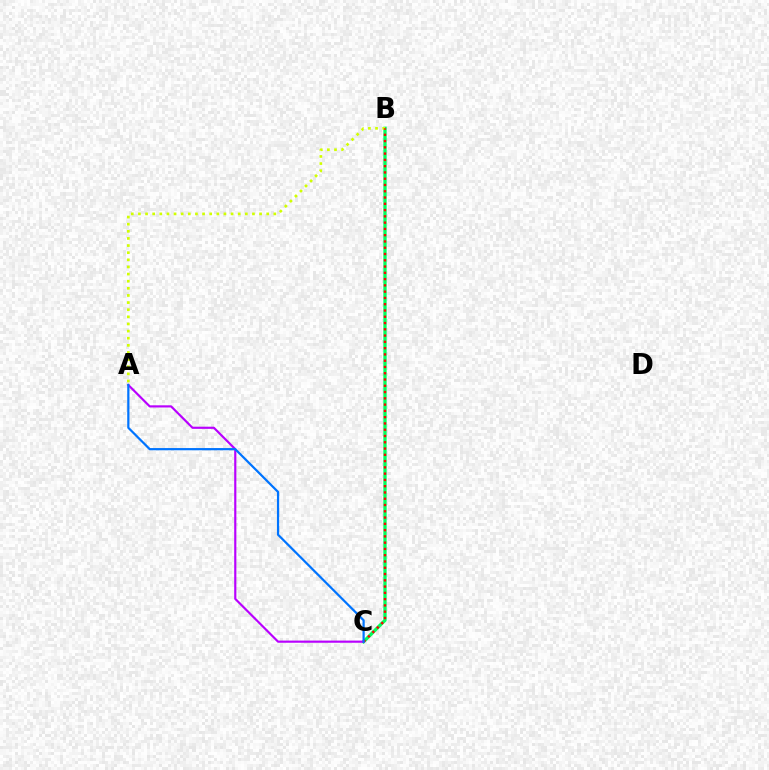{('B', 'C'): [{'color': '#00ff5c', 'line_style': 'solid', 'thickness': 2.38}, {'color': '#ff0000', 'line_style': 'dotted', 'thickness': 1.7}], ('A', 'C'): [{'color': '#b900ff', 'line_style': 'solid', 'thickness': 1.56}, {'color': '#0074ff', 'line_style': 'solid', 'thickness': 1.6}], ('A', 'B'): [{'color': '#d1ff00', 'line_style': 'dotted', 'thickness': 1.94}]}